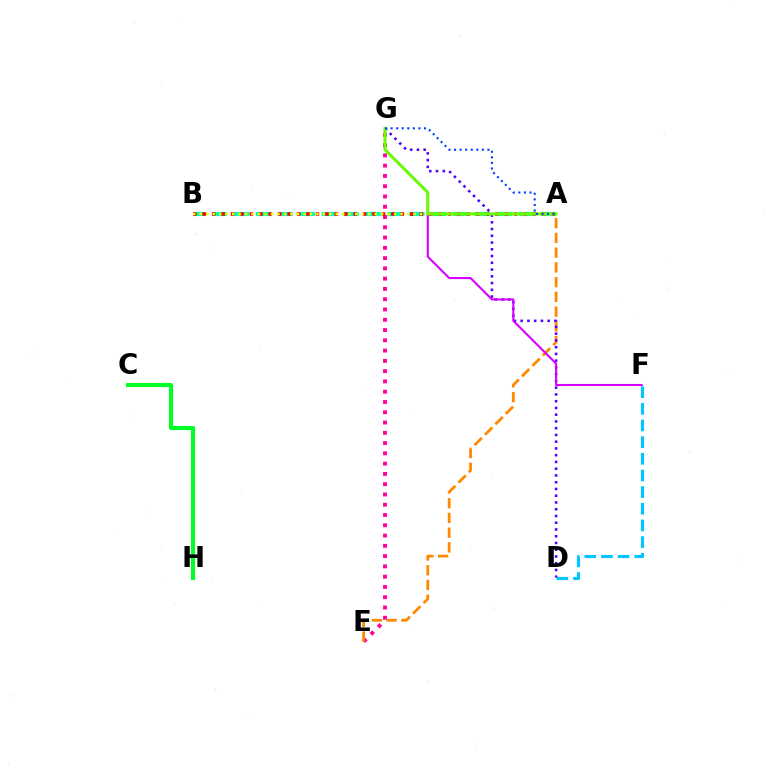{('A', 'B'): [{'color': '#00ffaf', 'line_style': 'dashed', 'thickness': 2.98}, {'color': '#ff0000', 'line_style': 'dotted', 'thickness': 2.56}, {'color': '#eeff00', 'line_style': 'dotted', 'thickness': 1.76}], ('D', 'F'): [{'color': '#00c7ff', 'line_style': 'dashed', 'thickness': 2.26}], ('E', 'G'): [{'color': '#ff00a0', 'line_style': 'dotted', 'thickness': 2.79}], ('A', 'E'): [{'color': '#ff8800', 'line_style': 'dashed', 'thickness': 2.0}], ('D', 'G'): [{'color': '#4f00ff', 'line_style': 'dotted', 'thickness': 1.83}], ('C', 'H'): [{'color': '#00ff27', 'line_style': 'solid', 'thickness': 2.97}], ('F', 'G'): [{'color': '#d600ff', 'line_style': 'solid', 'thickness': 1.5}], ('A', 'G'): [{'color': '#66ff00', 'line_style': 'solid', 'thickness': 2.13}, {'color': '#003fff', 'line_style': 'dotted', 'thickness': 1.51}]}